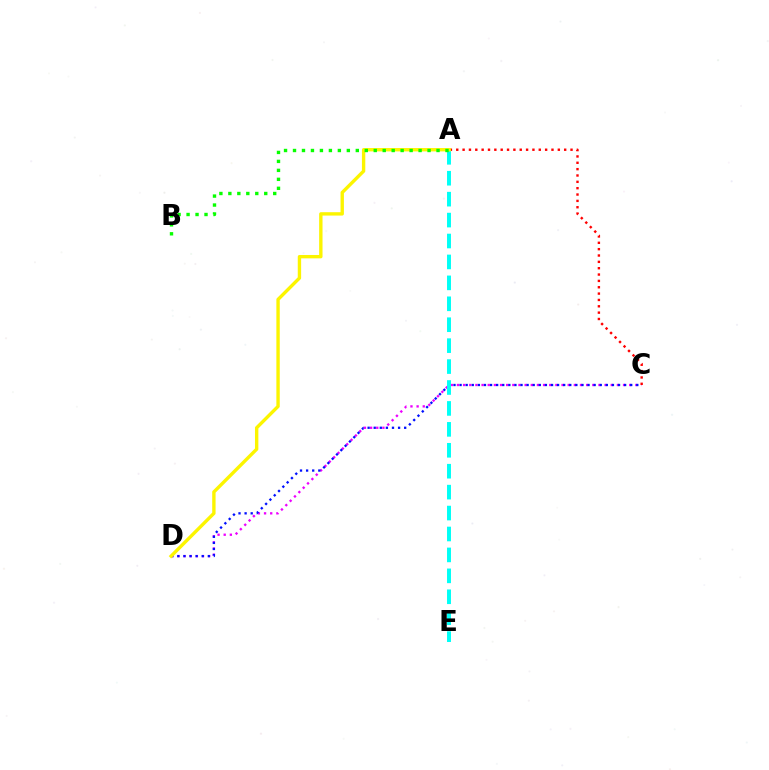{('C', 'D'): [{'color': '#ee00ff', 'line_style': 'dotted', 'thickness': 1.67}, {'color': '#0010ff', 'line_style': 'dotted', 'thickness': 1.66}], ('A', 'C'): [{'color': '#ff0000', 'line_style': 'dotted', 'thickness': 1.72}], ('A', 'E'): [{'color': '#00fff6', 'line_style': 'dashed', 'thickness': 2.84}], ('A', 'D'): [{'color': '#fcf500', 'line_style': 'solid', 'thickness': 2.43}], ('A', 'B'): [{'color': '#08ff00', 'line_style': 'dotted', 'thickness': 2.44}]}